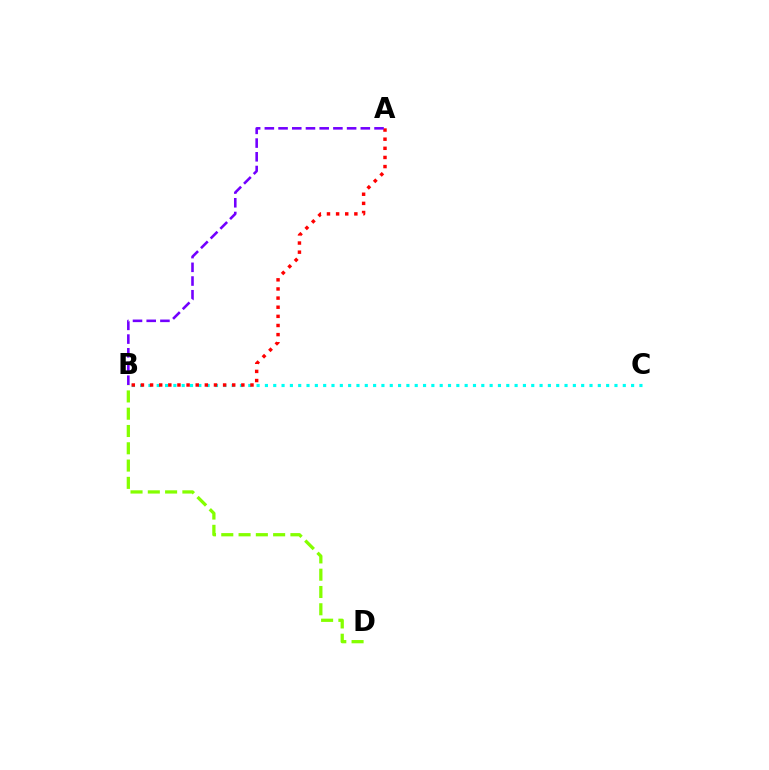{('B', 'C'): [{'color': '#00fff6', 'line_style': 'dotted', 'thickness': 2.26}], ('A', 'B'): [{'color': '#ff0000', 'line_style': 'dotted', 'thickness': 2.48}, {'color': '#7200ff', 'line_style': 'dashed', 'thickness': 1.86}], ('B', 'D'): [{'color': '#84ff00', 'line_style': 'dashed', 'thickness': 2.35}]}